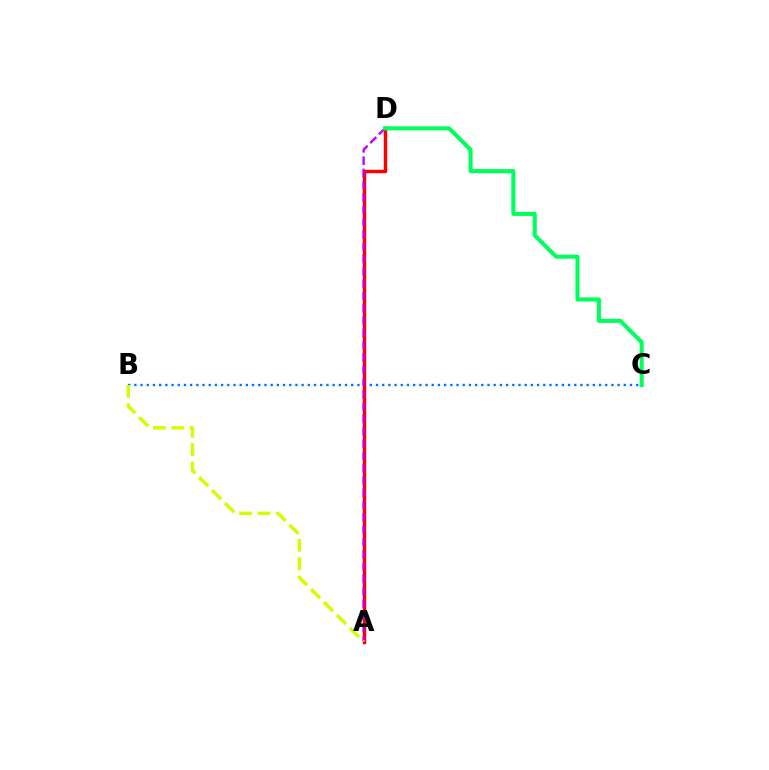{('B', 'C'): [{'color': '#0074ff', 'line_style': 'dotted', 'thickness': 1.68}], ('A', 'D'): [{'color': '#ff0000', 'line_style': 'solid', 'thickness': 2.48}, {'color': '#b900ff', 'line_style': 'dashed', 'thickness': 1.67}], ('A', 'B'): [{'color': '#d1ff00', 'line_style': 'dashed', 'thickness': 2.49}], ('C', 'D'): [{'color': '#00ff5c', 'line_style': 'solid', 'thickness': 2.94}]}